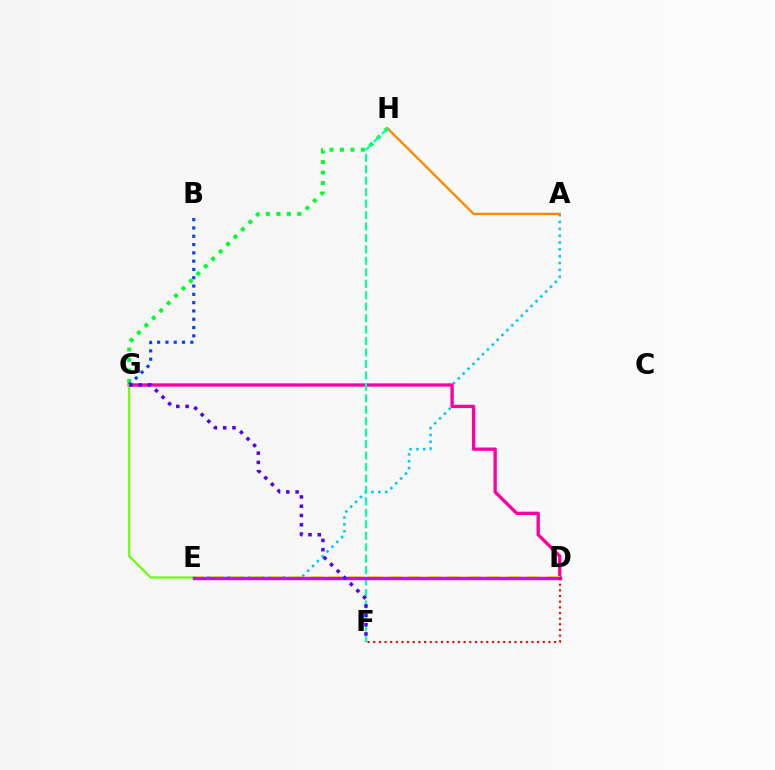{('G', 'H'): [{'color': '#00ff27', 'line_style': 'dotted', 'thickness': 2.85}], ('A', 'E'): [{'color': '#00c7ff', 'line_style': 'dotted', 'thickness': 1.86}], ('D', 'G'): [{'color': '#ff00a0', 'line_style': 'solid', 'thickness': 2.39}], ('B', 'G'): [{'color': '#003fff', 'line_style': 'dotted', 'thickness': 2.26}], ('D', 'E'): [{'color': '#eeff00', 'line_style': 'dashed', 'thickness': 2.69}, {'color': '#d600ff', 'line_style': 'solid', 'thickness': 2.49}], ('A', 'H'): [{'color': '#ff8800', 'line_style': 'solid', 'thickness': 1.68}], ('E', 'G'): [{'color': '#66ff00', 'line_style': 'solid', 'thickness': 1.53}], ('F', 'H'): [{'color': '#00ffaf', 'line_style': 'dashed', 'thickness': 1.56}], ('F', 'G'): [{'color': '#4f00ff', 'line_style': 'dotted', 'thickness': 2.52}], ('D', 'F'): [{'color': '#ff0000', 'line_style': 'dotted', 'thickness': 1.54}]}